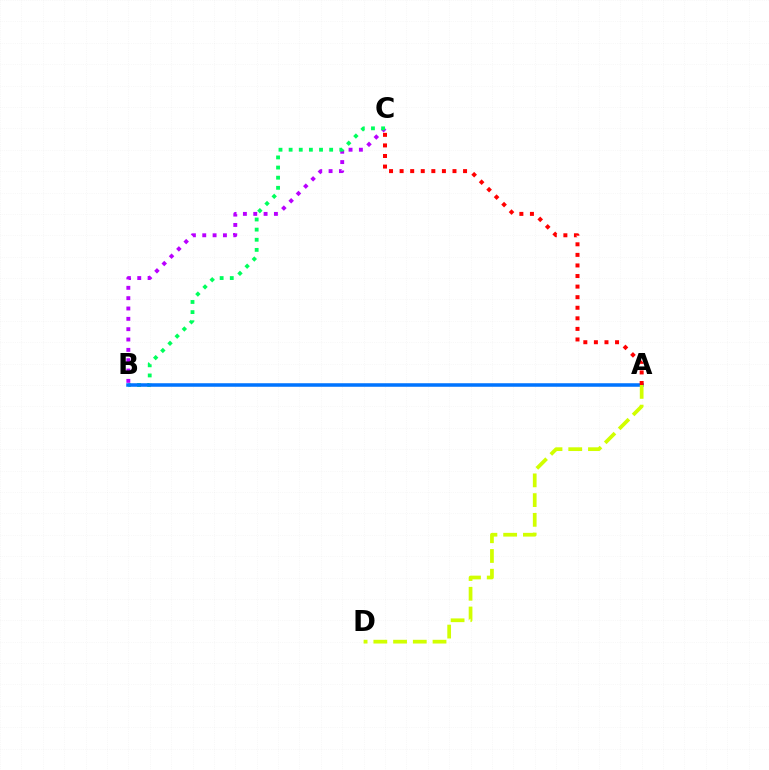{('B', 'C'): [{'color': '#b900ff', 'line_style': 'dotted', 'thickness': 2.81}, {'color': '#00ff5c', 'line_style': 'dotted', 'thickness': 2.75}], ('A', 'B'): [{'color': '#0074ff', 'line_style': 'solid', 'thickness': 2.54}], ('A', 'C'): [{'color': '#ff0000', 'line_style': 'dotted', 'thickness': 2.87}], ('A', 'D'): [{'color': '#d1ff00', 'line_style': 'dashed', 'thickness': 2.68}]}